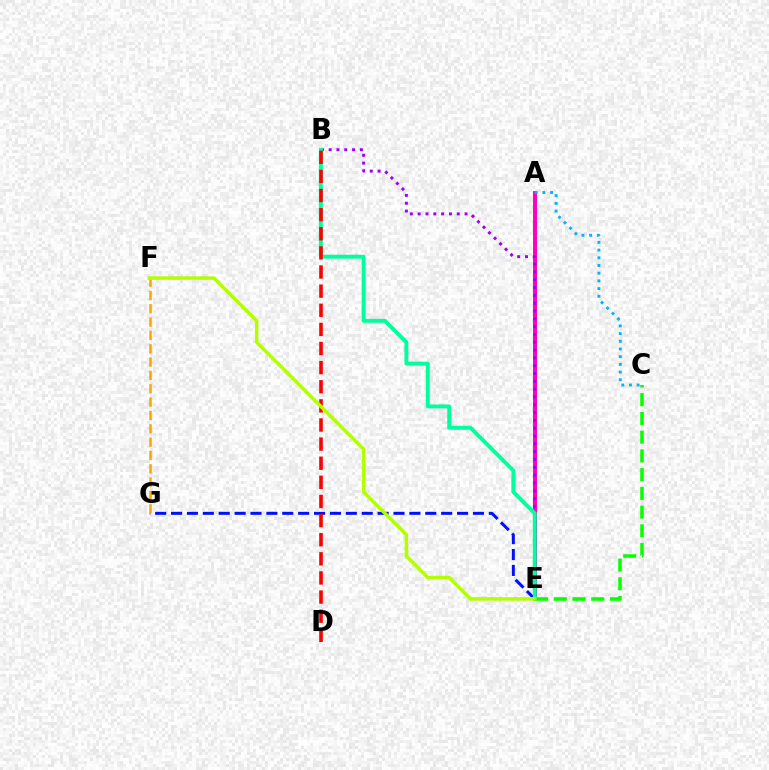{('A', 'E'): [{'color': '#ff00bd', 'line_style': 'solid', 'thickness': 2.85}], ('E', 'G'): [{'color': '#0010ff', 'line_style': 'dashed', 'thickness': 2.16}], ('B', 'E'): [{'color': '#9b00ff', 'line_style': 'dotted', 'thickness': 2.12}, {'color': '#00ff9d', 'line_style': 'solid', 'thickness': 2.81}], ('F', 'G'): [{'color': '#ffa500', 'line_style': 'dashed', 'thickness': 1.81}], ('C', 'E'): [{'color': '#08ff00', 'line_style': 'dashed', 'thickness': 2.55}], ('A', 'C'): [{'color': '#00b5ff', 'line_style': 'dotted', 'thickness': 2.09}], ('B', 'D'): [{'color': '#ff0000', 'line_style': 'dashed', 'thickness': 2.6}], ('E', 'F'): [{'color': '#b3ff00', 'line_style': 'solid', 'thickness': 2.51}]}